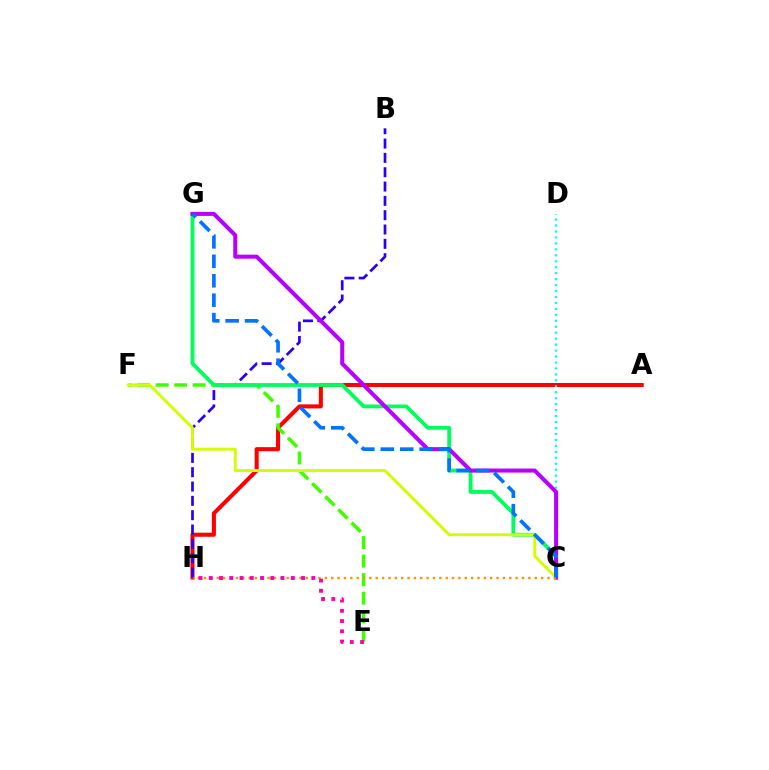{('A', 'H'): [{'color': '#ff0000', 'line_style': 'solid', 'thickness': 2.93}], ('B', 'H'): [{'color': '#2500ff', 'line_style': 'dashed', 'thickness': 1.95}], ('E', 'F'): [{'color': '#3dff00', 'line_style': 'dashed', 'thickness': 2.52}], ('C', 'G'): [{'color': '#00ff5c', 'line_style': 'solid', 'thickness': 2.75}, {'color': '#b900ff', 'line_style': 'solid', 'thickness': 2.91}, {'color': '#0074ff', 'line_style': 'dashed', 'thickness': 2.64}], ('C', 'F'): [{'color': '#d1ff00', 'line_style': 'solid', 'thickness': 2.1}], ('C', 'D'): [{'color': '#00fff6', 'line_style': 'dotted', 'thickness': 1.62}], ('C', 'H'): [{'color': '#ff9400', 'line_style': 'dotted', 'thickness': 1.73}], ('E', 'H'): [{'color': '#ff00ac', 'line_style': 'dotted', 'thickness': 2.79}]}